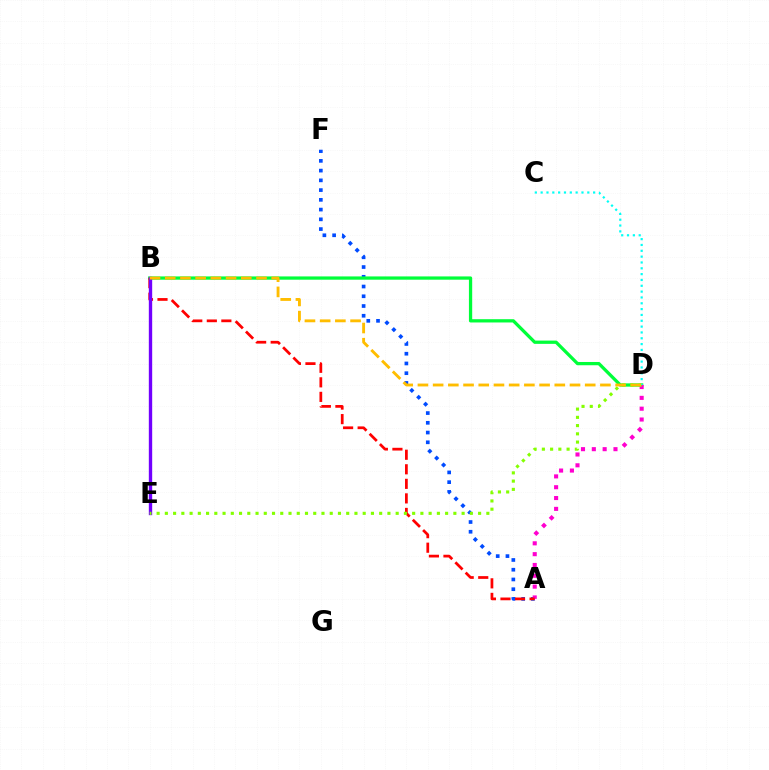{('A', 'F'): [{'color': '#004bff', 'line_style': 'dotted', 'thickness': 2.65}], ('B', 'D'): [{'color': '#00ff39', 'line_style': 'solid', 'thickness': 2.35}, {'color': '#ffbd00', 'line_style': 'dashed', 'thickness': 2.07}], ('A', 'D'): [{'color': '#ff00cf', 'line_style': 'dotted', 'thickness': 2.94}], ('A', 'B'): [{'color': '#ff0000', 'line_style': 'dashed', 'thickness': 1.98}], ('B', 'E'): [{'color': '#7200ff', 'line_style': 'solid', 'thickness': 2.42}], ('D', 'E'): [{'color': '#84ff00', 'line_style': 'dotted', 'thickness': 2.24}], ('C', 'D'): [{'color': '#00fff6', 'line_style': 'dotted', 'thickness': 1.58}]}